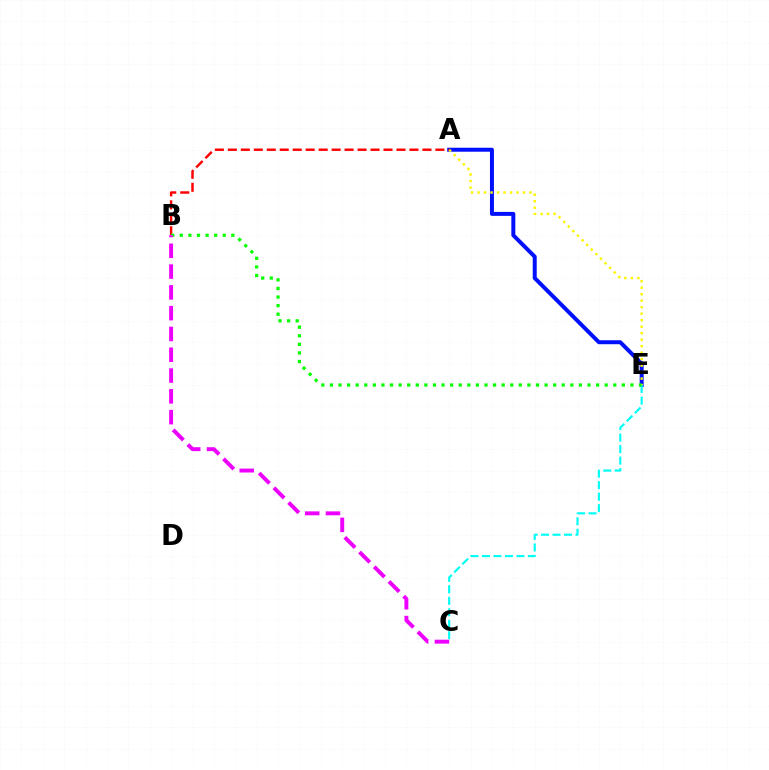{('A', 'E'): [{'color': '#0010ff', 'line_style': 'solid', 'thickness': 2.86}, {'color': '#fcf500', 'line_style': 'dotted', 'thickness': 1.76}], ('A', 'B'): [{'color': '#ff0000', 'line_style': 'dashed', 'thickness': 1.76}], ('C', 'E'): [{'color': '#00fff6', 'line_style': 'dashed', 'thickness': 1.56}], ('B', 'E'): [{'color': '#08ff00', 'line_style': 'dotted', 'thickness': 2.33}], ('B', 'C'): [{'color': '#ee00ff', 'line_style': 'dashed', 'thickness': 2.82}]}